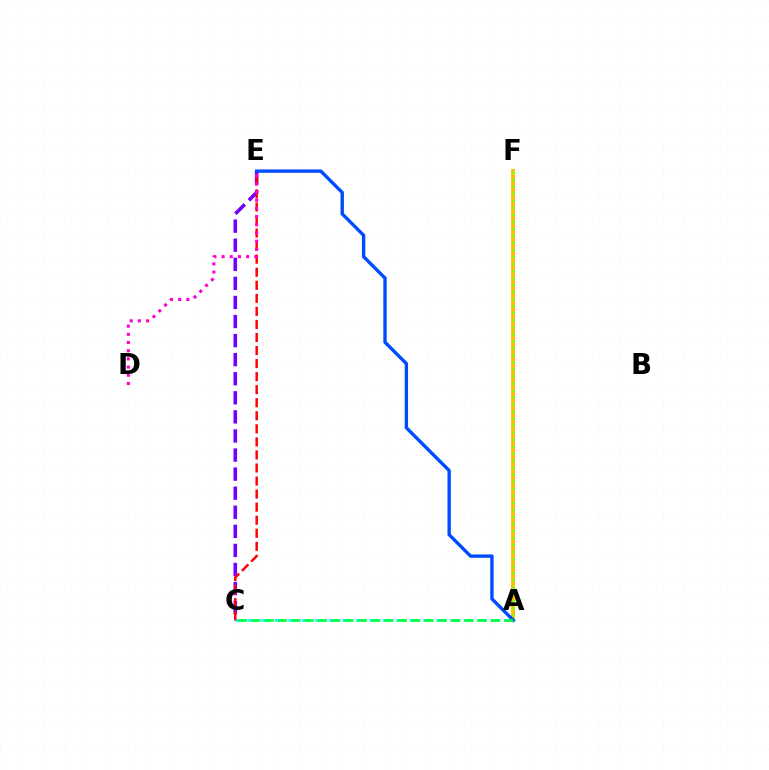{('A', 'C'): [{'color': '#00fff6', 'line_style': 'dashed', 'thickness': 1.83}, {'color': '#00ff39', 'line_style': 'dashed', 'thickness': 1.81}], ('A', 'F'): [{'color': '#ffbd00', 'line_style': 'solid', 'thickness': 2.77}, {'color': '#84ff00', 'line_style': 'dotted', 'thickness': 1.91}], ('C', 'E'): [{'color': '#7200ff', 'line_style': 'dashed', 'thickness': 2.59}, {'color': '#ff0000', 'line_style': 'dashed', 'thickness': 1.77}], ('A', 'E'): [{'color': '#004bff', 'line_style': 'solid', 'thickness': 2.42}], ('D', 'E'): [{'color': '#ff00cf', 'line_style': 'dotted', 'thickness': 2.22}]}